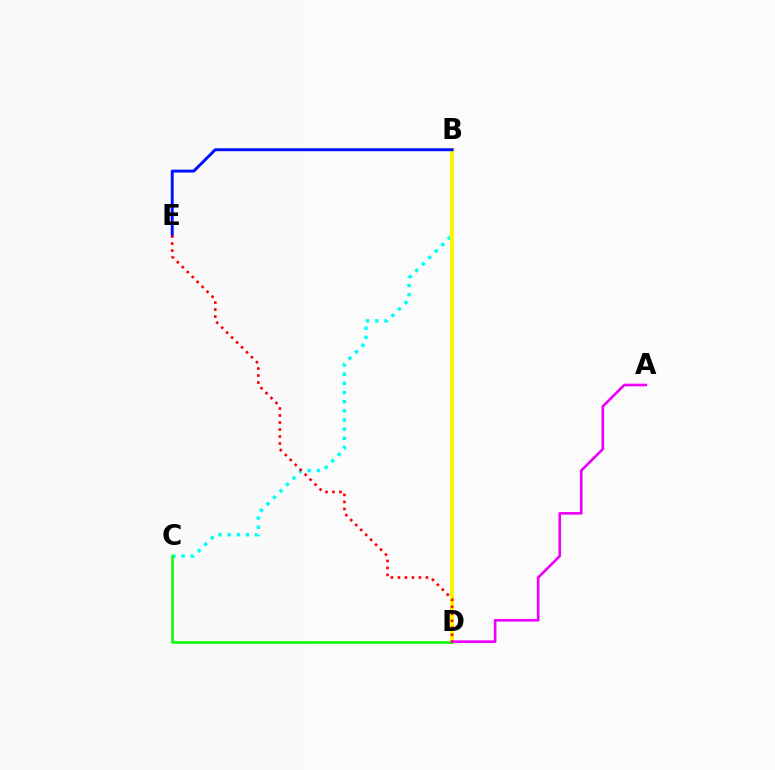{('B', 'C'): [{'color': '#00fff6', 'line_style': 'dotted', 'thickness': 2.49}], ('B', 'D'): [{'color': '#fcf500', 'line_style': 'solid', 'thickness': 2.78}], ('C', 'D'): [{'color': '#08ff00', 'line_style': 'solid', 'thickness': 1.86}], ('B', 'E'): [{'color': '#0010ff', 'line_style': 'solid', 'thickness': 2.12}], ('A', 'D'): [{'color': '#ee00ff', 'line_style': 'solid', 'thickness': 1.91}], ('D', 'E'): [{'color': '#ff0000', 'line_style': 'dotted', 'thickness': 1.9}]}